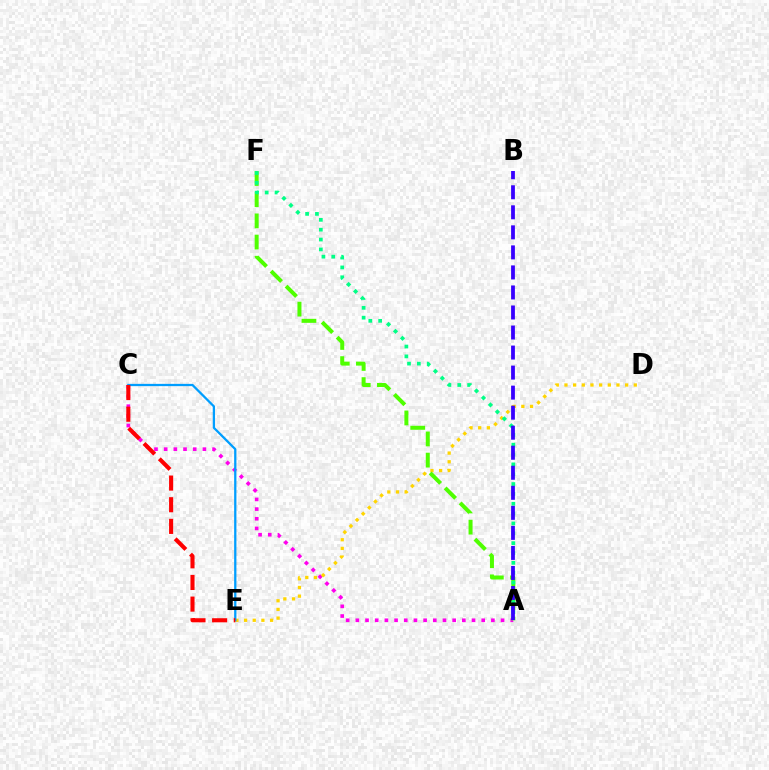{('A', 'C'): [{'color': '#ff00ed', 'line_style': 'dotted', 'thickness': 2.63}], ('D', 'E'): [{'color': '#ffd500', 'line_style': 'dotted', 'thickness': 2.35}], ('A', 'F'): [{'color': '#4fff00', 'line_style': 'dashed', 'thickness': 2.88}, {'color': '#00ff86', 'line_style': 'dotted', 'thickness': 2.68}], ('C', 'E'): [{'color': '#009eff', 'line_style': 'solid', 'thickness': 1.64}, {'color': '#ff0000', 'line_style': 'dashed', 'thickness': 2.94}], ('A', 'B'): [{'color': '#3700ff', 'line_style': 'dashed', 'thickness': 2.72}]}